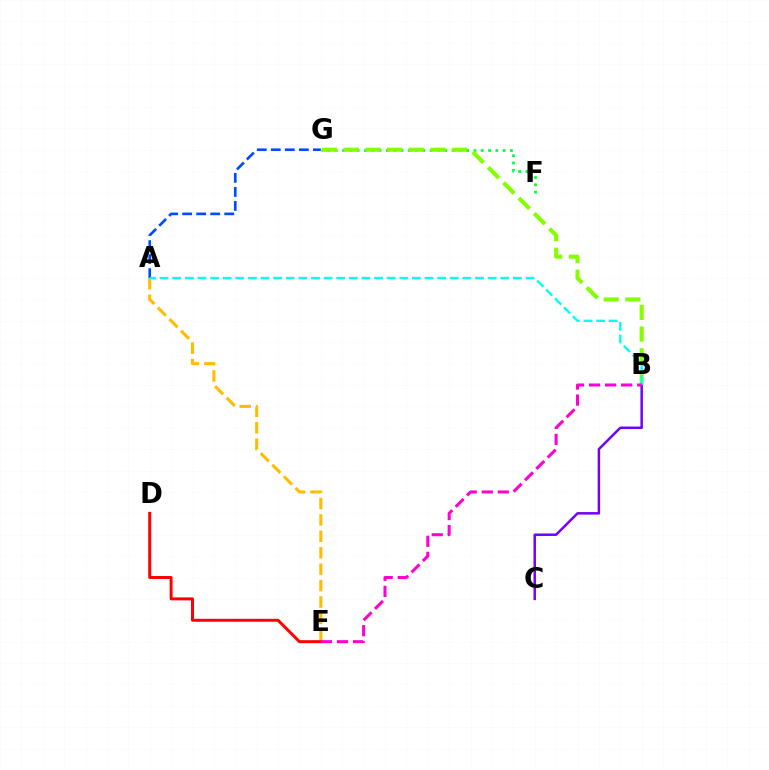{('F', 'G'): [{'color': '#00ff39', 'line_style': 'dotted', 'thickness': 1.98}], ('A', 'E'): [{'color': '#ffbd00', 'line_style': 'dashed', 'thickness': 2.23}], ('B', 'G'): [{'color': '#84ff00', 'line_style': 'dashed', 'thickness': 2.95}], ('B', 'C'): [{'color': '#7200ff', 'line_style': 'solid', 'thickness': 1.79}], ('D', 'E'): [{'color': '#ff0000', 'line_style': 'solid', 'thickness': 2.14}], ('A', 'G'): [{'color': '#004bff', 'line_style': 'dashed', 'thickness': 1.91}], ('A', 'B'): [{'color': '#00fff6', 'line_style': 'dashed', 'thickness': 1.71}], ('B', 'E'): [{'color': '#ff00cf', 'line_style': 'dashed', 'thickness': 2.18}]}